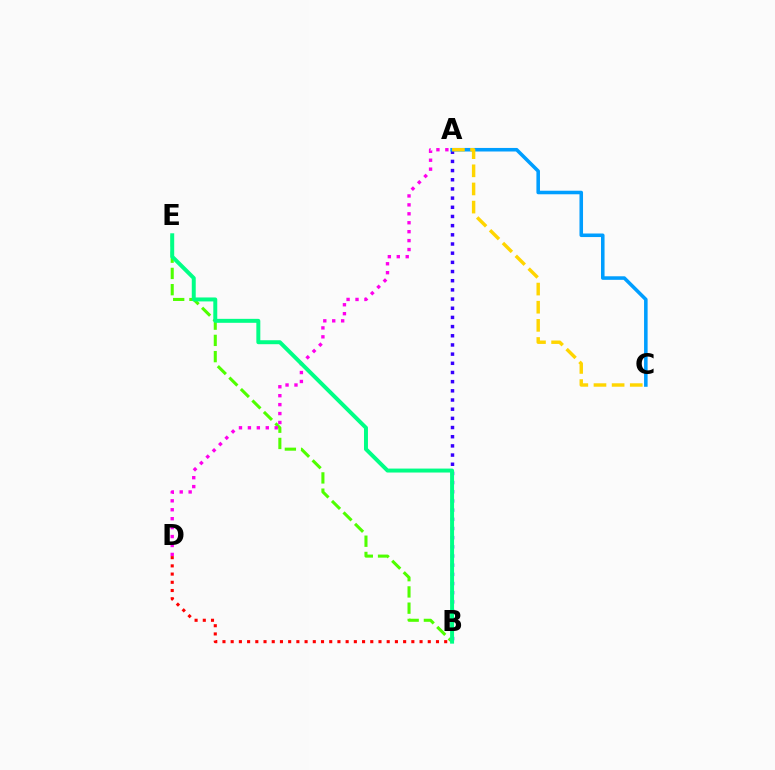{('A', 'B'): [{'color': '#3700ff', 'line_style': 'dotted', 'thickness': 2.49}], ('B', 'E'): [{'color': '#4fff00', 'line_style': 'dashed', 'thickness': 2.21}, {'color': '#00ff86', 'line_style': 'solid', 'thickness': 2.85}], ('A', 'D'): [{'color': '#ff00ed', 'line_style': 'dotted', 'thickness': 2.43}], ('B', 'D'): [{'color': '#ff0000', 'line_style': 'dotted', 'thickness': 2.23}], ('A', 'C'): [{'color': '#009eff', 'line_style': 'solid', 'thickness': 2.56}, {'color': '#ffd500', 'line_style': 'dashed', 'thickness': 2.46}]}